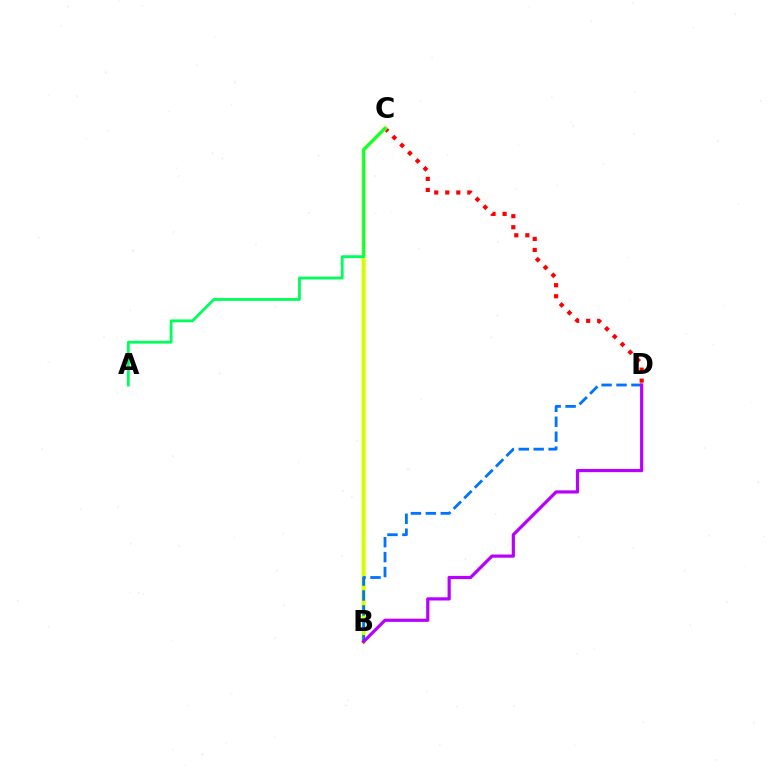{('C', 'D'): [{'color': '#ff0000', 'line_style': 'dotted', 'thickness': 3.0}], ('B', 'C'): [{'color': '#d1ff00', 'line_style': 'solid', 'thickness': 2.9}], ('B', 'D'): [{'color': '#0074ff', 'line_style': 'dashed', 'thickness': 2.03}, {'color': '#b900ff', 'line_style': 'solid', 'thickness': 2.3}], ('A', 'C'): [{'color': '#00ff5c', 'line_style': 'solid', 'thickness': 2.03}]}